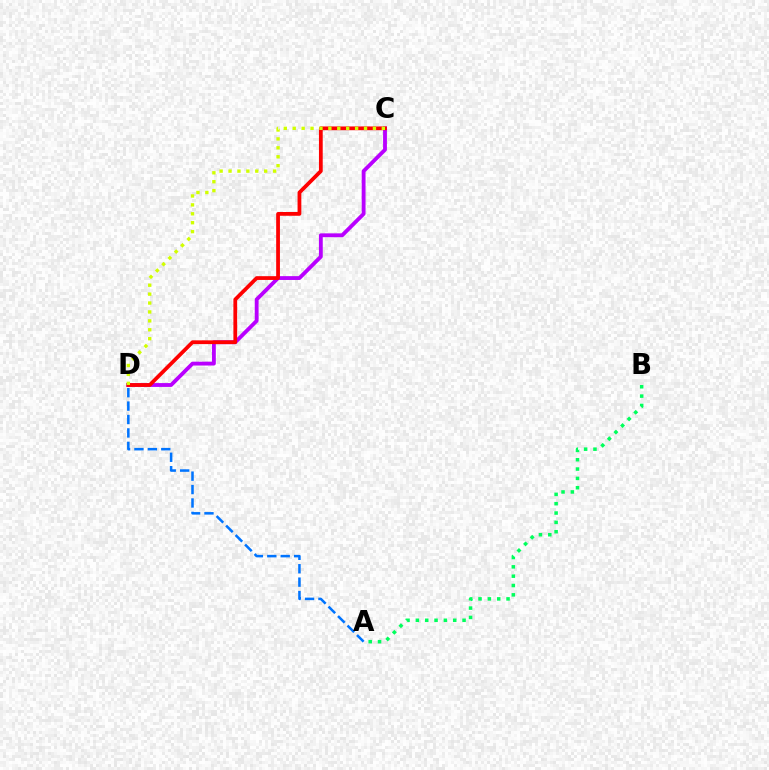{('C', 'D'): [{'color': '#b900ff', 'line_style': 'solid', 'thickness': 2.76}, {'color': '#ff0000', 'line_style': 'solid', 'thickness': 2.71}, {'color': '#d1ff00', 'line_style': 'dotted', 'thickness': 2.42}], ('A', 'D'): [{'color': '#0074ff', 'line_style': 'dashed', 'thickness': 1.82}], ('A', 'B'): [{'color': '#00ff5c', 'line_style': 'dotted', 'thickness': 2.54}]}